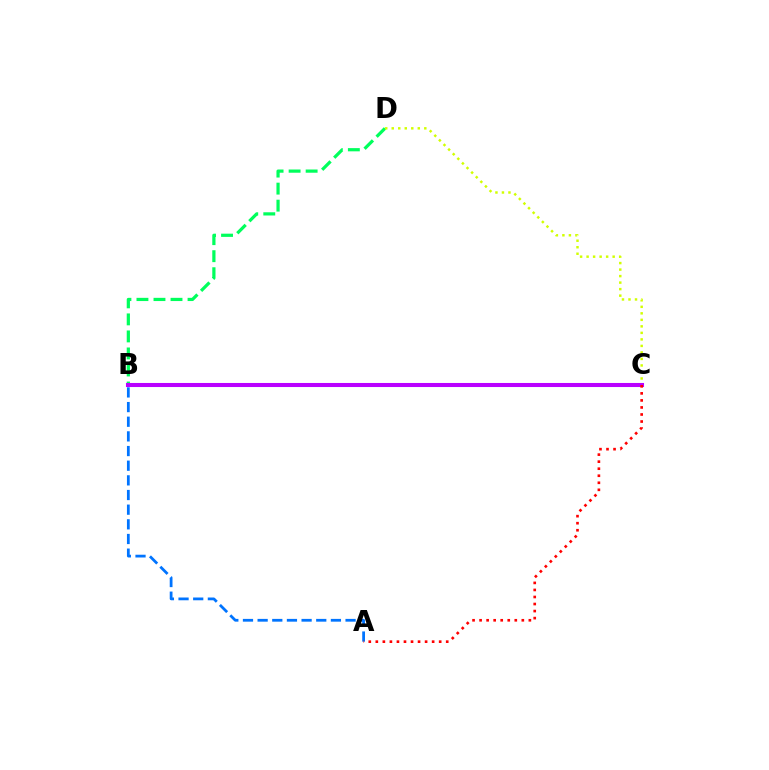{('B', 'D'): [{'color': '#00ff5c', 'line_style': 'dashed', 'thickness': 2.31}], ('C', 'D'): [{'color': '#d1ff00', 'line_style': 'dotted', 'thickness': 1.77}], ('B', 'C'): [{'color': '#b900ff', 'line_style': 'solid', 'thickness': 2.93}], ('A', 'B'): [{'color': '#0074ff', 'line_style': 'dashed', 'thickness': 1.99}], ('A', 'C'): [{'color': '#ff0000', 'line_style': 'dotted', 'thickness': 1.91}]}